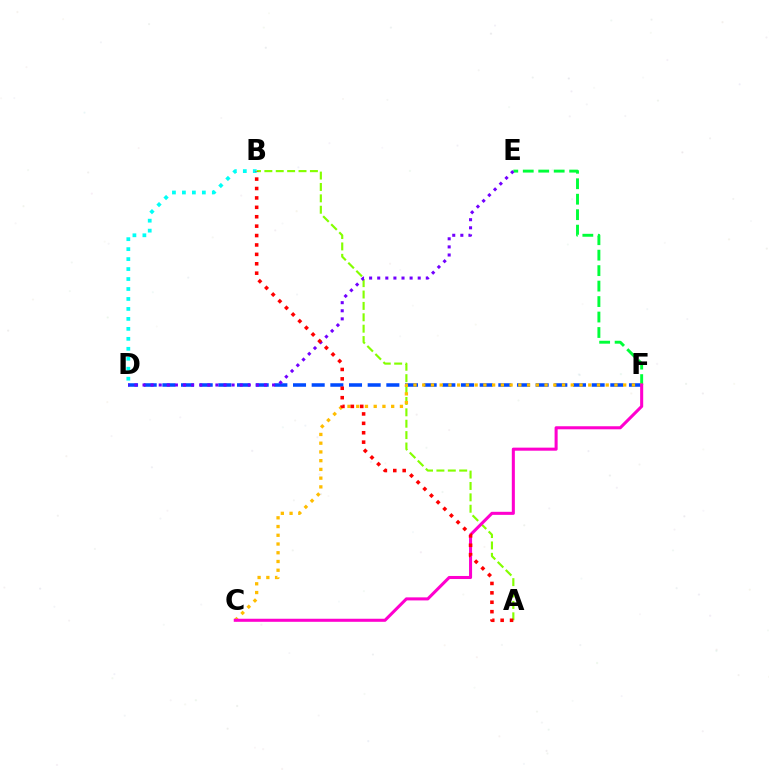{('D', 'F'): [{'color': '#004bff', 'line_style': 'dashed', 'thickness': 2.54}], ('E', 'F'): [{'color': '#00ff39', 'line_style': 'dashed', 'thickness': 2.1}], ('A', 'B'): [{'color': '#84ff00', 'line_style': 'dashed', 'thickness': 1.55}, {'color': '#ff0000', 'line_style': 'dotted', 'thickness': 2.56}], ('C', 'F'): [{'color': '#ffbd00', 'line_style': 'dotted', 'thickness': 2.37}, {'color': '#ff00cf', 'line_style': 'solid', 'thickness': 2.2}], ('D', 'E'): [{'color': '#7200ff', 'line_style': 'dotted', 'thickness': 2.2}], ('B', 'D'): [{'color': '#00fff6', 'line_style': 'dotted', 'thickness': 2.71}]}